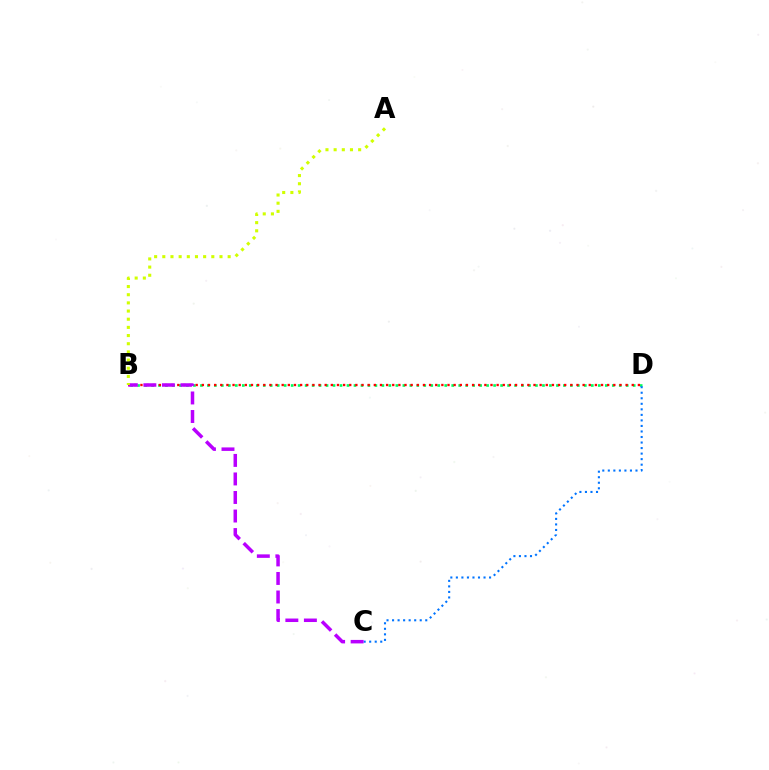{('B', 'D'): [{'color': '#00ff5c', 'line_style': 'dotted', 'thickness': 1.9}, {'color': '#ff0000', 'line_style': 'dotted', 'thickness': 1.67}], ('C', 'D'): [{'color': '#0074ff', 'line_style': 'dotted', 'thickness': 1.5}], ('B', 'C'): [{'color': '#b900ff', 'line_style': 'dashed', 'thickness': 2.52}], ('A', 'B'): [{'color': '#d1ff00', 'line_style': 'dotted', 'thickness': 2.22}]}